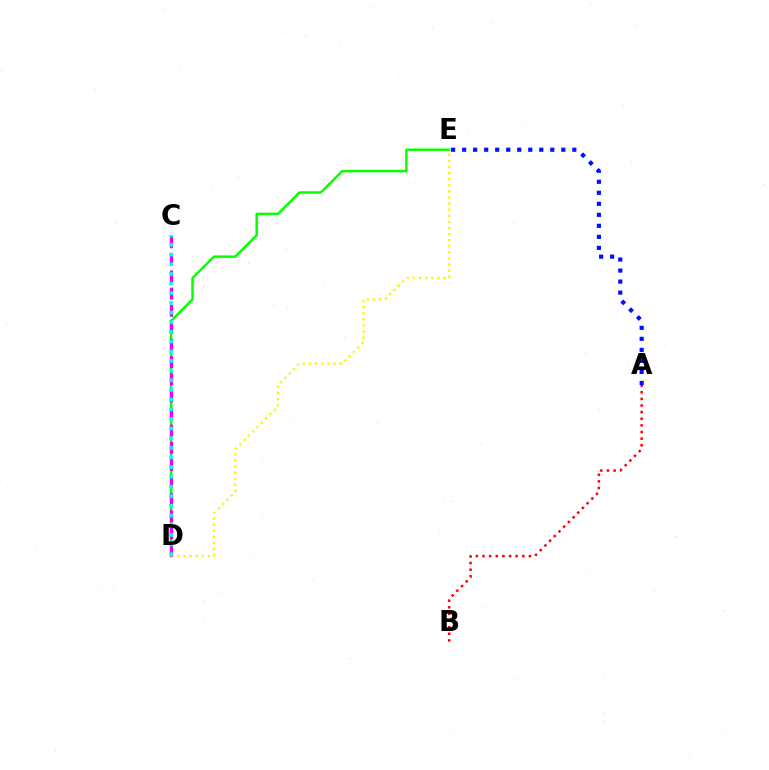{('D', 'E'): [{'color': '#08ff00', 'line_style': 'solid', 'thickness': 1.78}, {'color': '#fcf500', 'line_style': 'dotted', 'thickness': 1.65}], ('A', 'E'): [{'color': '#0010ff', 'line_style': 'dotted', 'thickness': 2.99}], ('A', 'B'): [{'color': '#ff0000', 'line_style': 'dotted', 'thickness': 1.8}], ('C', 'D'): [{'color': '#ee00ff', 'line_style': 'dashed', 'thickness': 2.33}, {'color': '#00fff6', 'line_style': 'dotted', 'thickness': 2.63}]}